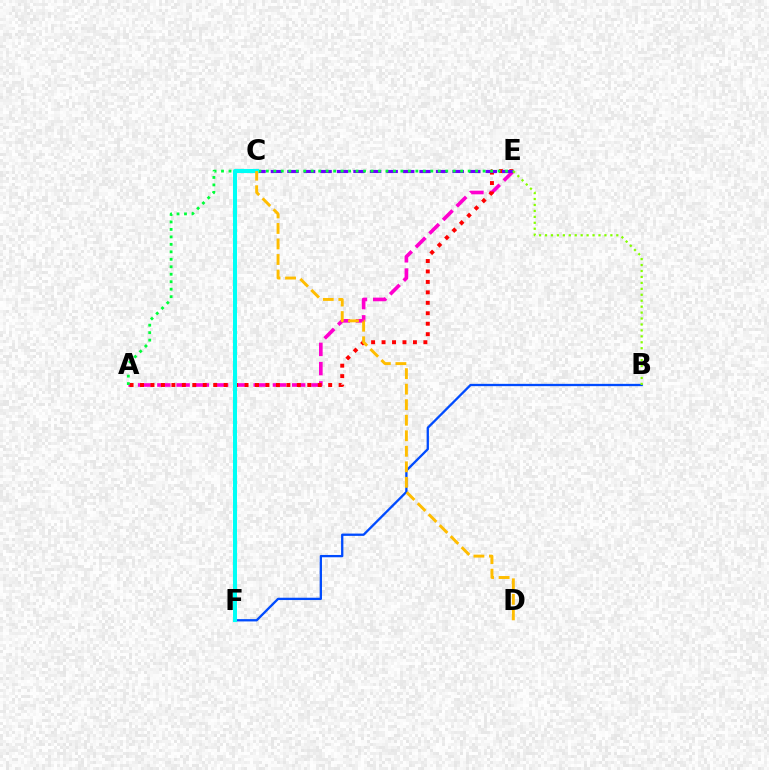{('A', 'E'): [{'color': '#ff00cf', 'line_style': 'dashed', 'thickness': 2.62}, {'color': '#ff0000', 'line_style': 'dotted', 'thickness': 2.84}, {'color': '#00ff39', 'line_style': 'dotted', 'thickness': 2.03}], ('B', 'F'): [{'color': '#004bff', 'line_style': 'solid', 'thickness': 1.66}], ('C', 'E'): [{'color': '#7200ff', 'line_style': 'dashed', 'thickness': 2.24}], ('C', 'F'): [{'color': '#00fff6', 'line_style': 'solid', 'thickness': 2.92}], ('B', 'E'): [{'color': '#84ff00', 'line_style': 'dotted', 'thickness': 1.61}], ('C', 'D'): [{'color': '#ffbd00', 'line_style': 'dashed', 'thickness': 2.11}]}